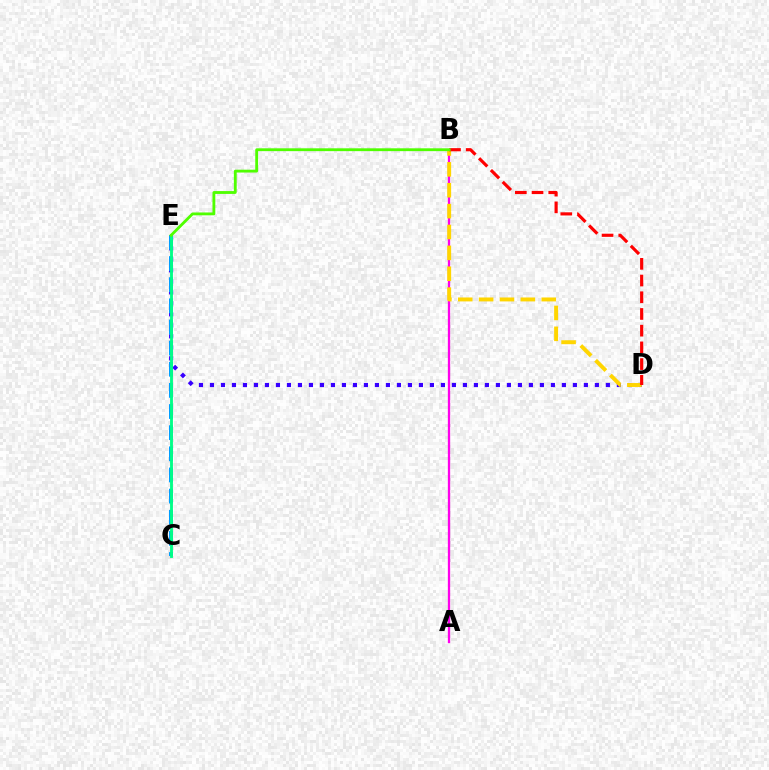{('D', 'E'): [{'color': '#3700ff', 'line_style': 'dotted', 'thickness': 2.99}], ('A', 'B'): [{'color': '#ff00ed', 'line_style': 'solid', 'thickness': 1.65}], ('C', 'E'): [{'color': '#009eff', 'line_style': 'dashed', 'thickness': 2.87}, {'color': '#00ff86', 'line_style': 'solid', 'thickness': 2.05}], ('B', 'D'): [{'color': '#ffd500', 'line_style': 'dashed', 'thickness': 2.84}, {'color': '#ff0000', 'line_style': 'dashed', 'thickness': 2.27}], ('B', 'E'): [{'color': '#4fff00', 'line_style': 'solid', 'thickness': 2.04}]}